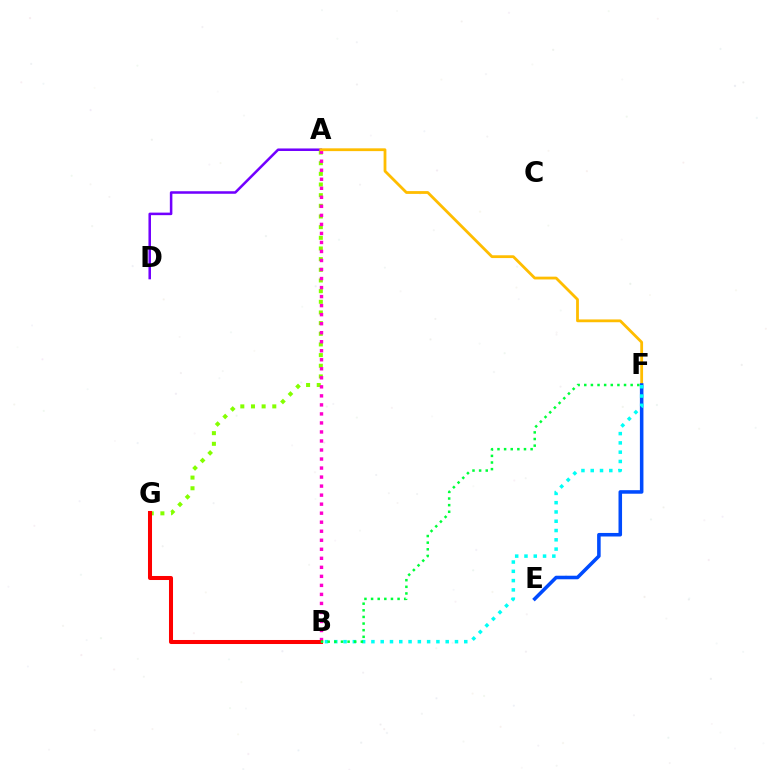{('A', 'G'): [{'color': '#84ff00', 'line_style': 'dotted', 'thickness': 2.9}], ('A', 'D'): [{'color': '#7200ff', 'line_style': 'solid', 'thickness': 1.82}], ('A', 'B'): [{'color': '#ff00cf', 'line_style': 'dotted', 'thickness': 2.45}], ('A', 'F'): [{'color': '#ffbd00', 'line_style': 'solid', 'thickness': 2.01}], ('E', 'F'): [{'color': '#004bff', 'line_style': 'solid', 'thickness': 2.56}], ('B', 'F'): [{'color': '#00fff6', 'line_style': 'dotted', 'thickness': 2.52}, {'color': '#00ff39', 'line_style': 'dotted', 'thickness': 1.8}], ('B', 'G'): [{'color': '#ff0000', 'line_style': 'solid', 'thickness': 2.9}]}